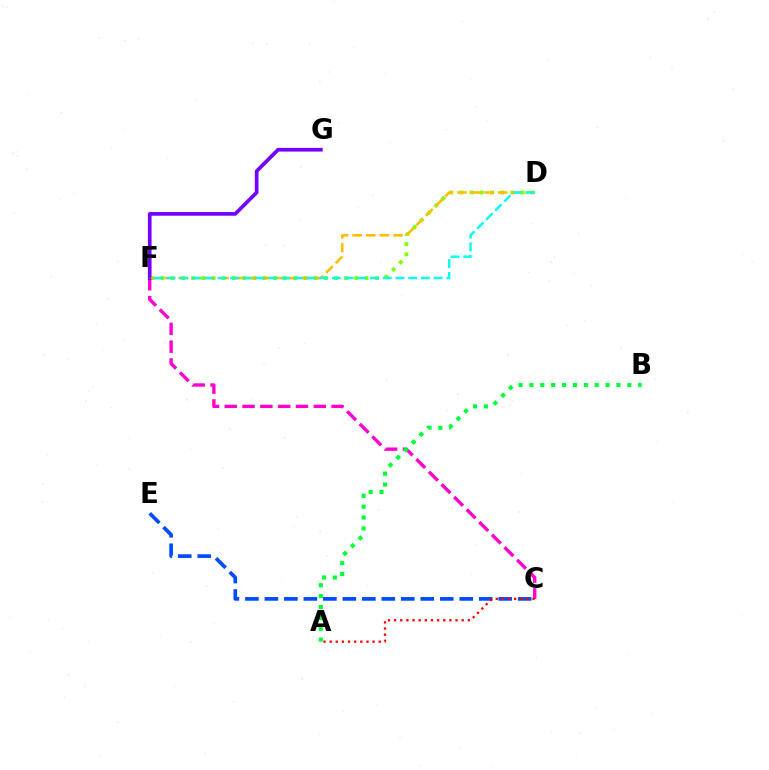{('D', 'F'): [{'color': '#84ff00', 'line_style': 'dotted', 'thickness': 2.77}, {'color': '#ffbd00', 'line_style': 'dashed', 'thickness': 1.85}, {'color': '#00fff6', 'line_style': 'dashed', 'thickness': 1.73}], ('C', 'F'): [{'color': '#ff00cf', 'line_style': 'dashed', 'thickness': 2.42}], ('F', 'G'): [{'color': '#7200ff', 'line_style': 'solid', 'thickness': 2.65}], ('C', 'E'): [{'color': '#004bff', 'line_style': 'dashed', 'thickness': 2.65}], ('A', 'B'): [{'color': '#00ff39', 'line_style': 'dotted', 'thickness': 2.96}], ('A', 'C'): [{'color': '#ff0000', 'line_style': 'dotted', 'thickness': 1.67}]}